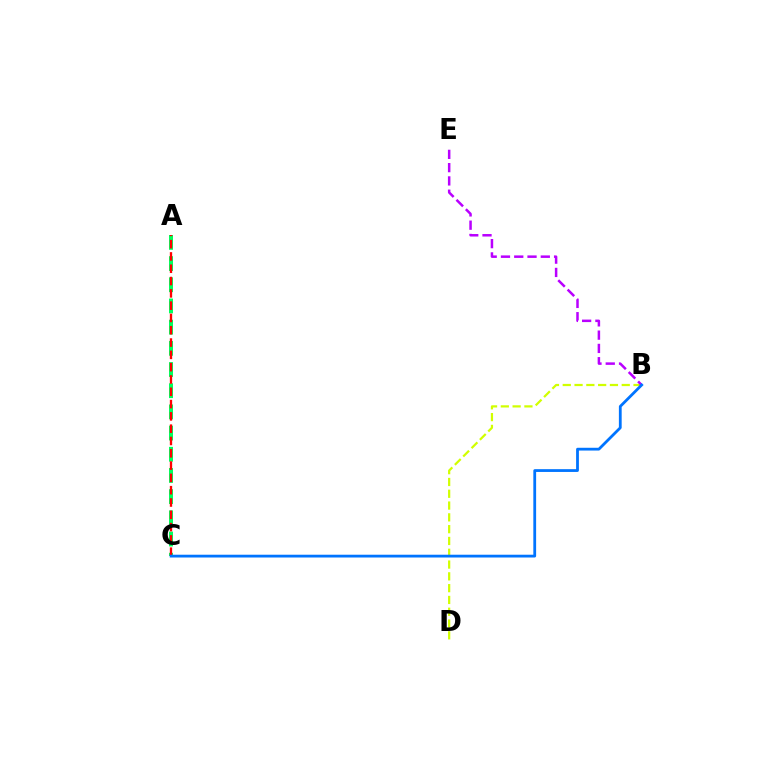{('A', 'C'): [{'color': '#00ff5c', 'line_style': 'dashed', 'thickness': 2.88}, {'color': '#ff0000', 'line_style': 'dashed', 'thickness': 1.67}], ('B', 'D'): [{'color': '#d1ff00', 'line_style': 'dashed', 'thickness': 1.6}], ('B', 'E'): [{'color': '#b900ff', 'line_style': 'dashed', 'thickness': 1.8}], ('B', 'C'): [{'color': '#0074ff', 'line_style': 'solid', 'thickness': 2.01}]}